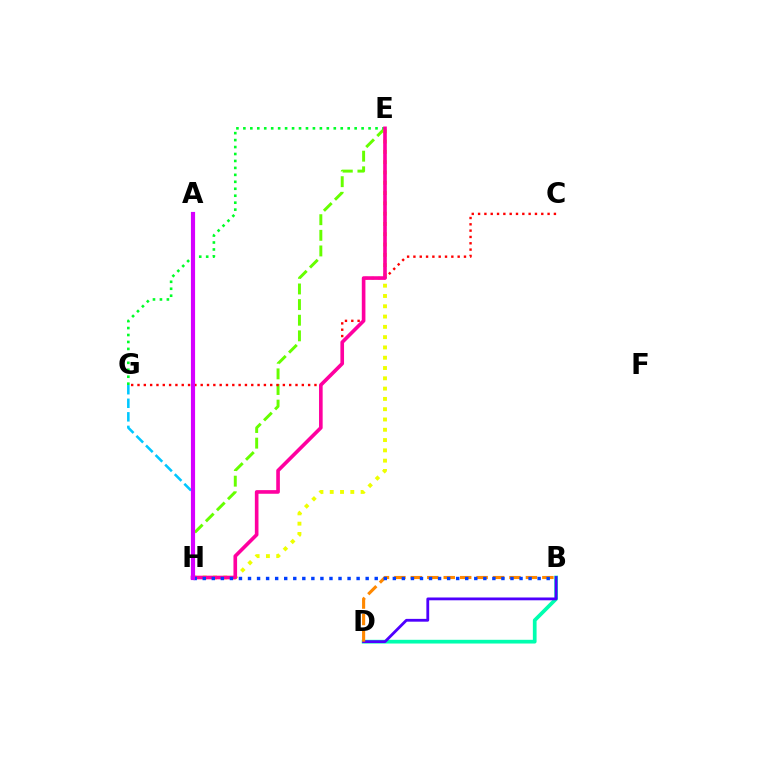{('E', 'H'): [{'color': '#66ff00', 'line_style': 'dashed', 'thickness': 2.12}, {'color': '#eeff00', 'line_style': 'dotted', 'thickness': 2.8}, {'color': '#ff00a0', 'line_style': 'solid', 'thickness': 2.61}], ('B', 'D'): [{'color': '#00ffaf', 'line_style': 'solid', 'thickness': 2.68}, {'color': '#4f00ff', 'line_style': 'solid', 'thickness': 2.02}, {'color': '#ff8800', 'line_style': 'dashed', 'thickness': 2.23}], ('E', 'G'): [{'color': '#00ff27', 'line_style': 'dotted', 'thickness': 1.89}], ('C', 'G'): [{'color': '#ff0000', 'line_style': 'dotted', 'thickness': 1.72}], ('G', 'H'): [{'color': '#00c7ff', 'line_style': 'dashed', 'thickness': 1.84}], ('B', 'H'): [{'color': '#003fff', 'line_style': 'dotted', 'thickness': 2.46}], ('A', 'H'): [{'color': '#d600ff', 'line_style': 'solid', 'thickness': 2.99}]}